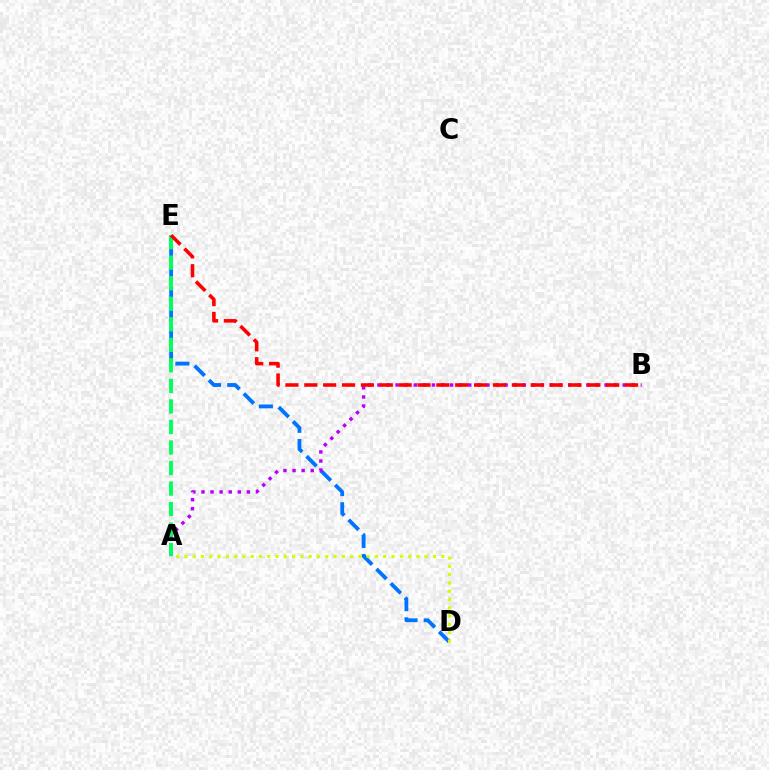{('D', 'E'): [{'color': '#0074ff', 'line_style': 'dashed', 'thickness': 2.75}], ('A', 'B'): [{'color': '#b900ff', 'line_style': 'dotted', 'thickness': 2.47}], ('A', 'E'): [{'color': '#00ff5c', 'line_style': 'dashed', 'thickness': 2.79}], ('B', 'E'): [{'color': '#ff0000', 'line_style': 'dashed', 'thickness': 2.56}], ('A', 'D'): [{'color': '#d1ff00', 'line_style': 'dotted', 'thickness': 2.25}]}